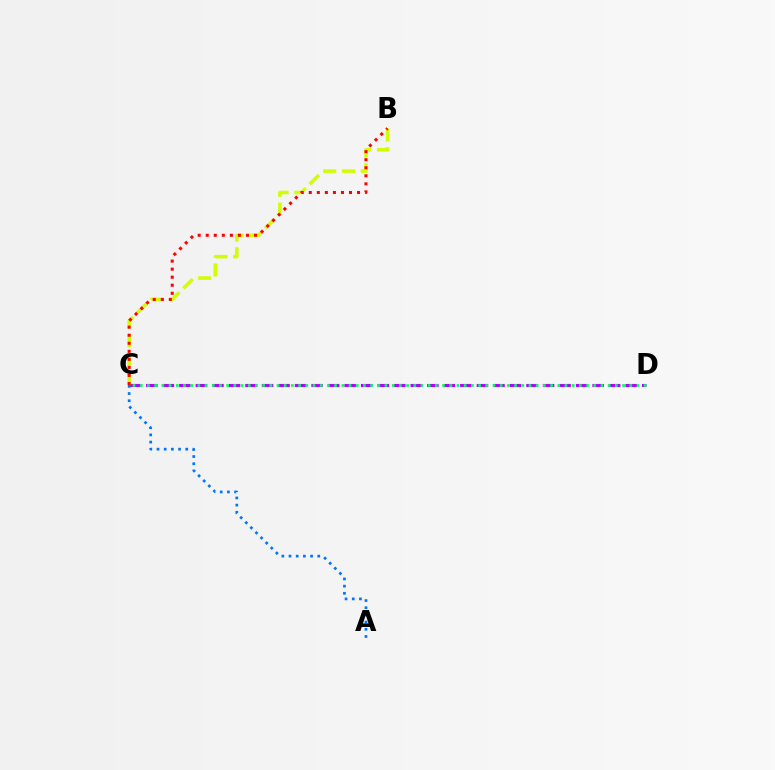{('C', 'D'): [{'color': '#b900ff', 'line_style': 'dashed', 'thickness': 2.25}, {'color': '#00ff5c', 'line_style': 'dotted', 'thickness': 1.96}], ('B', 'C'): [{'color': '#d1ff00', 'line_style': 'dashed', 'thickness': 2.55}, {'color': '#ff0000', 'line_style': 'dotted', 'thickness': 2.19}], ('A', 'C'): [{'color': '#0074ff', 'line_style': 'dotted', 'thickness': 1.95}]}